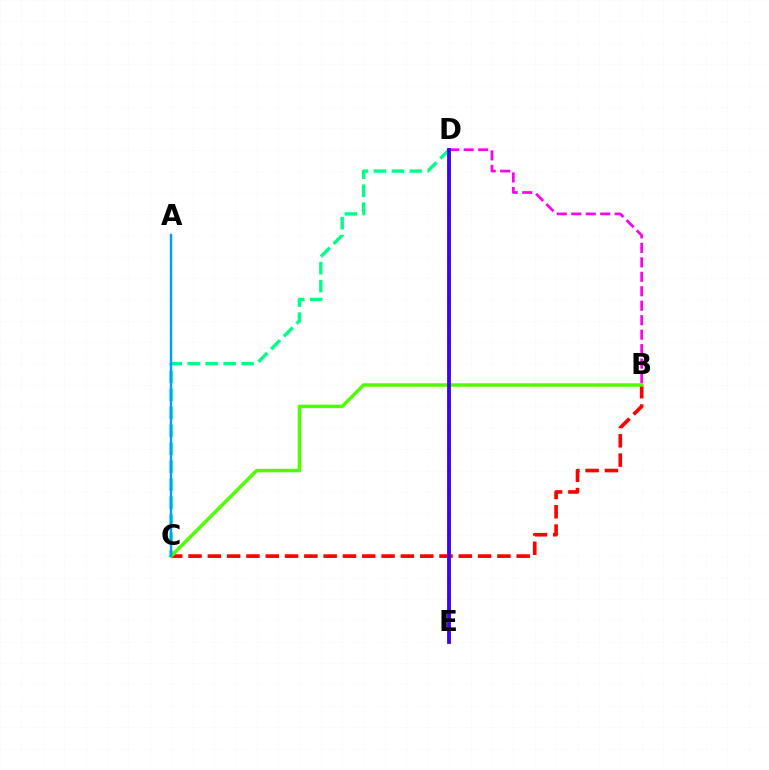{('B', 'C'): [{'color': '#ff0000', 'line_style': 'dashed', 'thickness': 2.62}, {'color': '#4fff00', 'line_style': 'solid', 'thickness': 2.51}], ('D', 'E'): [{'color': '#ffd500', 'line_style': 'solid', 'thickness': 2.7}, {'color': '#3700ff', 'line_style': 'solid', 'thickness': 2.72}], ('B', 'D'): [{'color': '#ff00ed', 'line_style': 'dashed', 'thickness': 1.97}], ('C', 'D'): [{'color': '#00ff86', 'line_style': 'dashed', 'thickness': 2.44}], ('A', 'C'): [{'color': '#009eff', 'line_style': 'solid', 'thickness': 1.76}]}